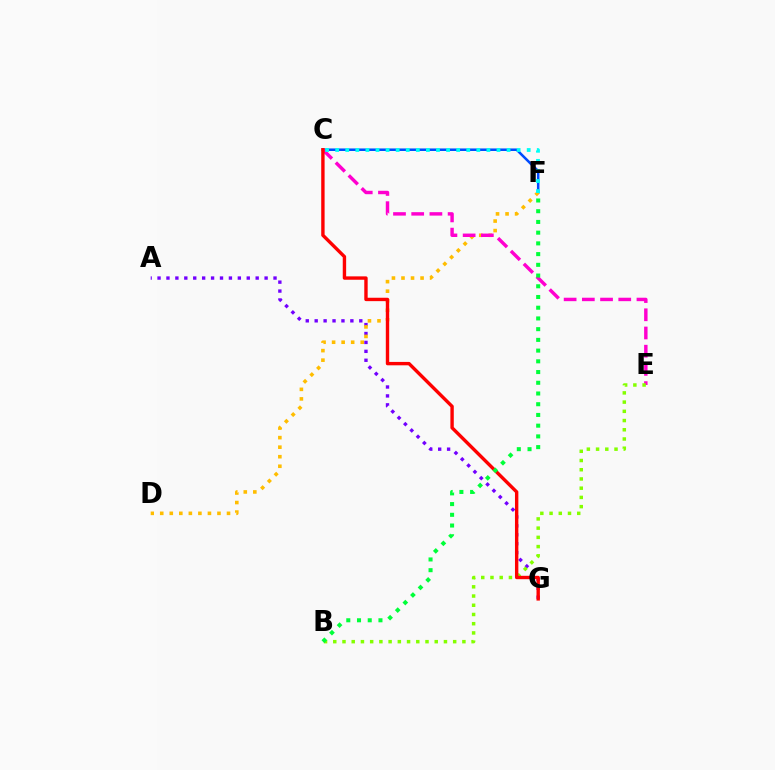{('C', 'F'): [{'color': '#004bff', 'line_style': 'solid', 'thickness': 1.83}, {'color': '#00fff6', 'line_style': 'dotted', 'thickness': 2.74}], ('A', 'G'): [{'color': '#7200ff', 'line_style': 'dotted', 'thickness': 2.42}], ('D', 'F'): [{'color': '#ffbd00', 'line_style': 'dotted', 'thickness': 2.59}], ('C', 'E'): [{'color': '#ff00cf', 'line_style': 'dashed', 'thickness': 2.47}], ('B', 'E'): [{'color': '#84ff00', 'line_style': 'dotted', 'thickness': 2.51}], ('C', 'G'): [{'color': '#ff0000', 'line_style': 'solid', 'thickness': 2.44}], ('B', 'F'): [{'color': '#00ff39', 'line_style': 'dotted', 'thickness': 2.91}]}